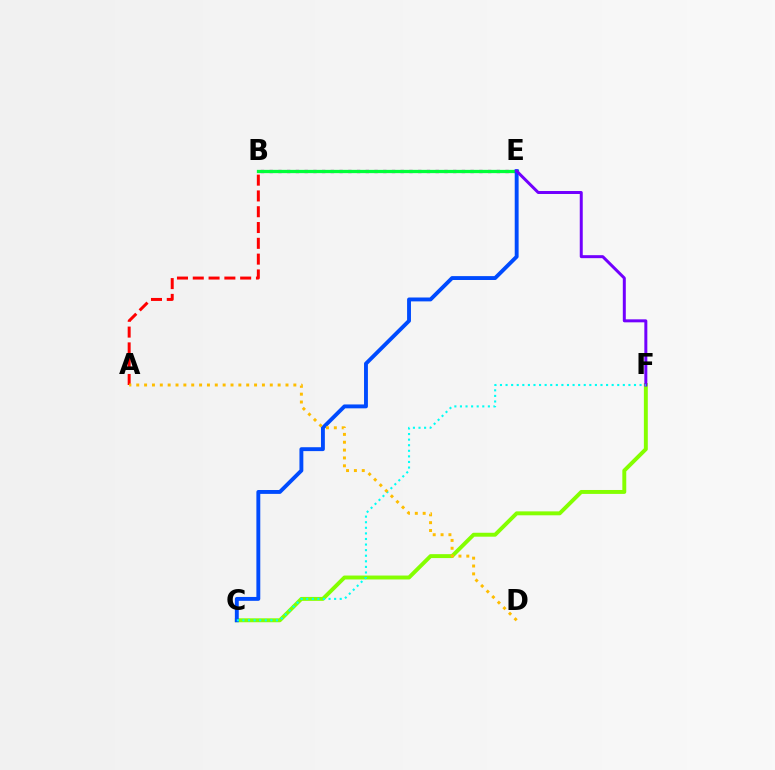{('B', 'E'): [{'color': '#ff00cf', 'line_style': 'dotted', 'thickness': 2.37}, {'color': '#00ff39', 'line_style': 'solid', 'thickness': 2.36}], ('A', 'B'): [{'color': '#ff0000', 'line_style': 'dashed', 'thickness': 2.15}], ('C', 'F'): [{'color': '#84ff00', 'line_style': 'solid', 'thickness': 2.82}, {'color': '#00fff6', 'line_style': 'dotted', 'thickness': 1.52}], ('C', 'E'): [{'color': '#004bff', 'line_style': 'solid', 'thickness': 2.8}], ('E', 'F'): [{'color': '#7200ff', 'line_style': 'solid', 'thickness': 2.15}], ('A', 'D'): [{'color': '#ffbd00', 'line_style': 'dotted', 'thickness': 2.13}]}